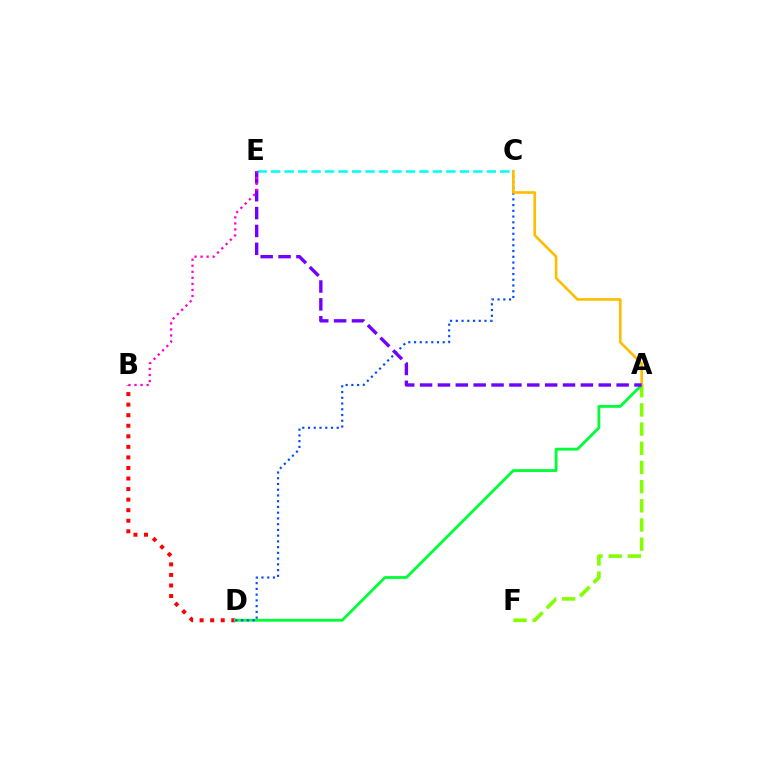{('C', 'E'): [{'color': '#00fff6', 'line_style': 'dashed', 'thickness': 1.83}], ('A', 'F'): [{'color': '#84ff00', 'line_style': 'dashed', 'thickness': 2.61}], ('B', 'D'): [{'color': '#ff0000', 'line_style': 'dotted', 'thickness': 2.87}], ('A', 'D'): [{'color': '#00ff39', 'line_style': 'solid', 'thickness': 2.03}], ('C', 'D'): [{'color': '#004bff', 'line_style': 'dotted', 'thickness': 1.56}], ('A', 'C'): [{'color': '#ffbd00', 'line_style': 'solid', 'thickness': 1.9}], ('A', 'E'): [{'color': '#7200ff', 'line_style': 'dashed', 'thickness': 2.43}], ('B', 'E'): [{'color': '#ff00cf', 'line_style': 'dotted', 'thickness': 1.64}]}